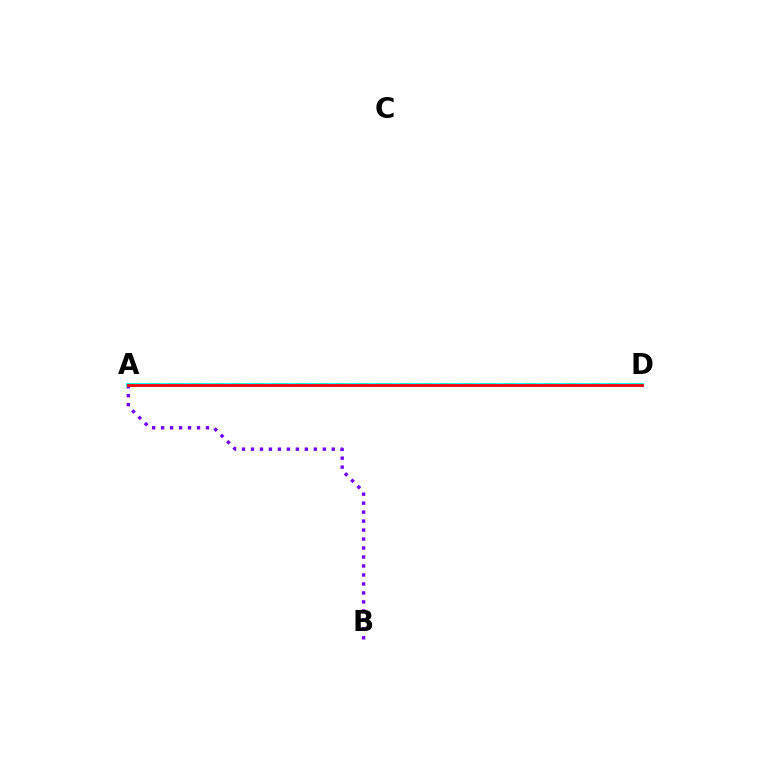{('A', 'B'): [{'color': '#7200ff', 'line_style': 'dotted', 'thickness': 2.44}], ('A', 'D'): [{'color': '#84ff00', 'line_style': 'dashed', 'thickness': 2.84}, {'color': '#00fff6', 'line_style': 'solid', 'thickness': 2.74}, {'color': '#ff0000', 'line_style': 'solid', 'thickness': 1.99}]}